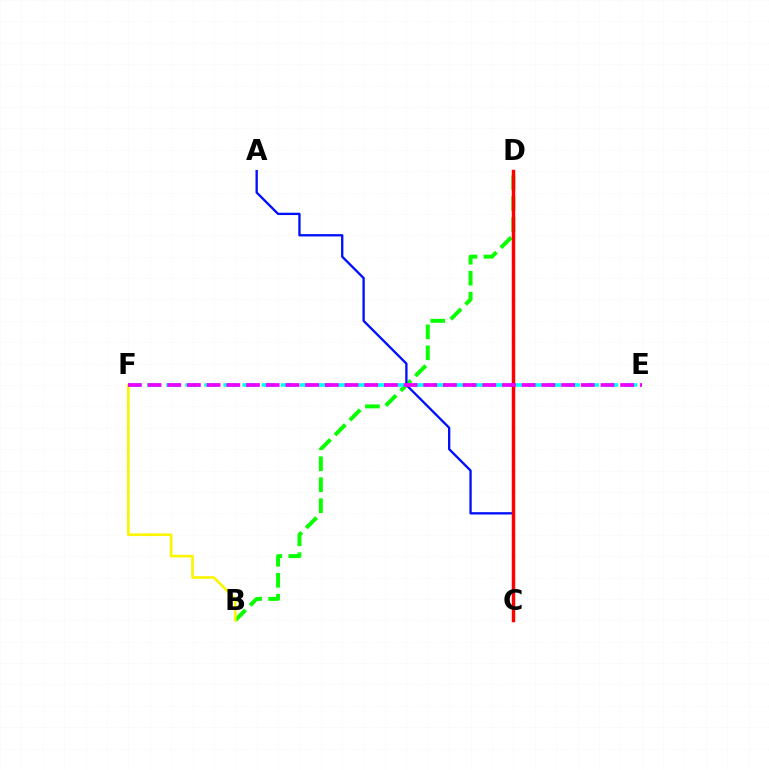{('B', 'D'): [{'color': '#08ff00', 'line_style': 'dashed', 'thickness': 2.85}], ('E', 'F'): [{'color': '#00fff6', 'line_style': 'dashed', 'thickness': 2.59}, {'color': '#ee00ff', 'line_style': 'dashed', 'thickness': 2.67}], ('A', 'C'): [{'color': '#0010ff', 'line_style': 'solid', 'thickness': 1.68}], ('B', 'F'): [{'color': '#fcf500', 'line_style': 'solid', 'thickness': 1.91}], ('C', 'D'): [{'color': '#ff0000', 'line_style': 'solid', 'thickness': 2.49}]}